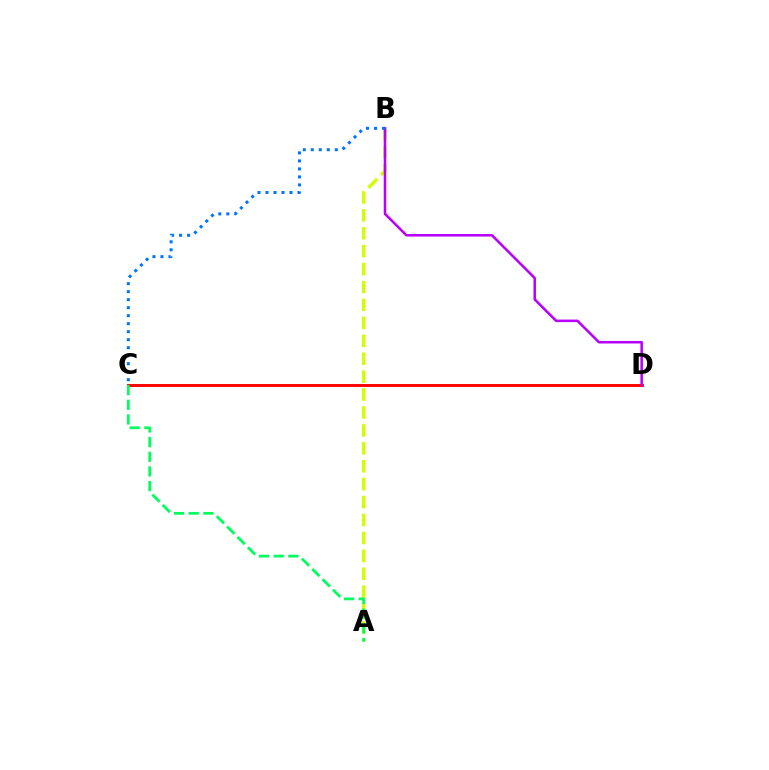{('A', 'B'): [{'color': '#d1ff00', 'line_style': 'dashed', 'thickness': 2.43}], ('C', 'D'): [{'color': '#ff0000', 'line_style': 'solid', 'thickness': 2.1}], ('A', 'C'): [{'color': '#00ff5c', 'line_style': 'dashed', 'thickness': 1.99}], ('B', 'D'): [{'color': '#b900ff', 'line_style': 'solid', 'thickness': 1.83}], ('B', 'C'): [{'color': '#0074ff', 'line_style': 'dotted', 'thickness': 2.18}]}